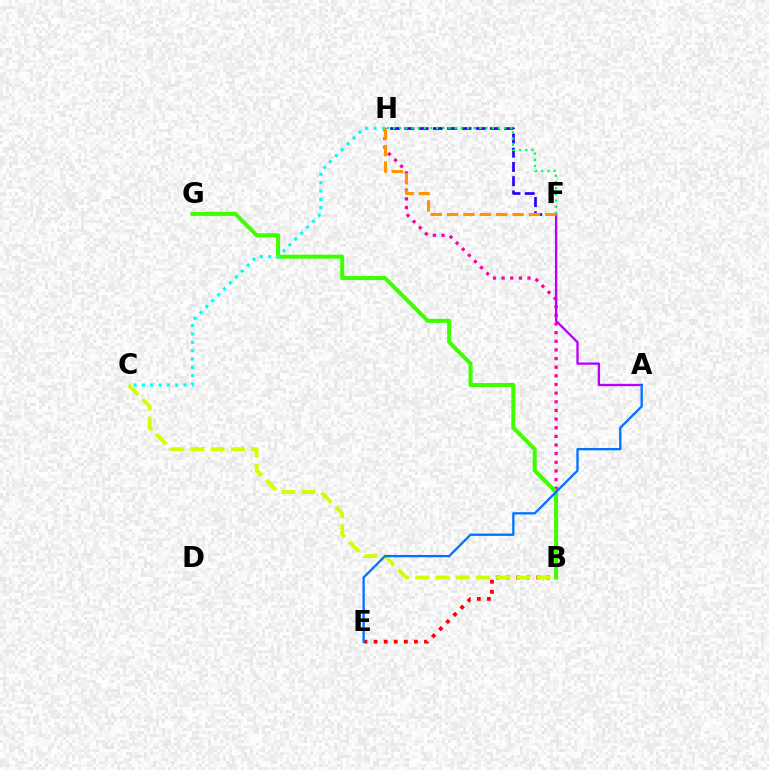{('B', 'H'): [{'color': '#ff00ac', 'line_style': 'dotted', 'thickness': 2.35}], ('B', 'E'): [{'color': '#ff0000', 'line_style': 'dotted', 'thickness': 2.74}], ('A', 'F'): [{'color': '#b900ff', 'line_style': 'solid', 'thickness': 1.68}], ('B', 'G'): [{'color': '#3dff00', 'line_style': 'solid', 'thickness': 2.9}], ('F', 'H'): [{'color': '#2500ff', 'line_style': 'dashed', 'thickness': 1.94}, {'color': '#00ff5c', 'line_style': 'dotted', 'thickness': 1.68}, {'color': '#ff9400', 'line_style': 'dashed', 'thickness': 2.22}], ('C', 'H'): [{'color': '#00fff6', 'line_style': 'dotted', 'thickness': 2.27}], ('B', 'C'): [{'color': '#d1ff00', 'line_style': 'dashed', 'thickness': 2.75}], ('A', 'E'): [{'color': '#0074ff', 'line_style': 'solid', 'thickness': 1.68}]}